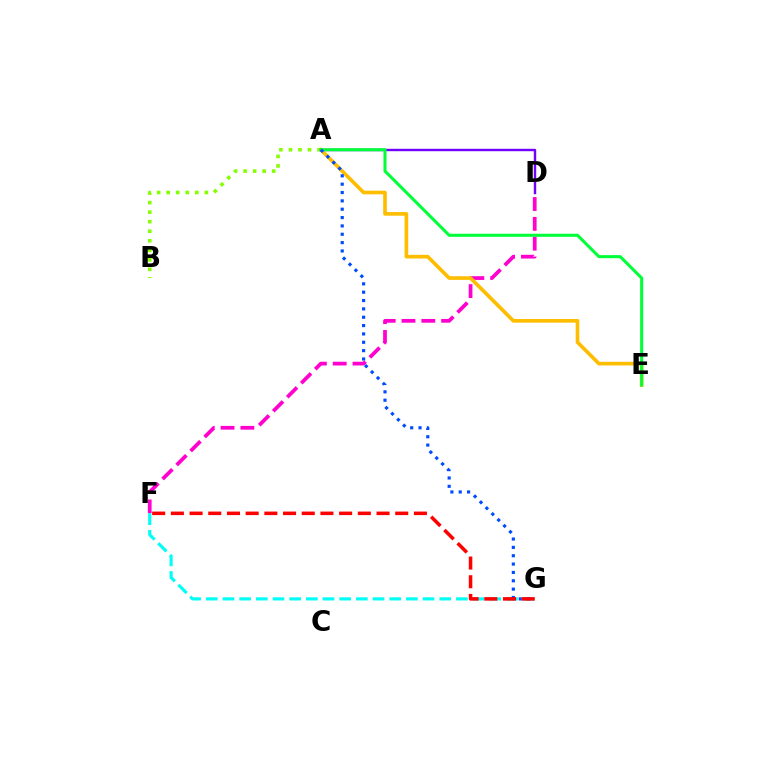{('D', 'F'): [{'color': '#ff00cf', 'line_style': 'dashed', 'thickness': 2.69}], ('F', 'G'): [{'color': '#00fff6', 'line_style': 'dashed', 'thickness': 2.27}, {'color': '#ff0000', 'line_style': 'dashed', 'thickness': 2.54}], ('A', 'B'): [{'color': '#84ff00', 'line_style': 'dotted', 'thickness': 2.59}], ('A', 'D'): [{'color': '#7200ff', 'line_style': 'solid', 'thickness': 1.74}], ('A', 'E'): [{'color': '#ffbd00', 'line_style': 'solid', 'thickness': 2.62}, {'color': '#00ff39', 'line_style': 'solid', 'thickness': 2.2}], ('A', 'G'): [{'color': '#004bff', 'line_style': 'dotted', 'thickness': 2.27}]}